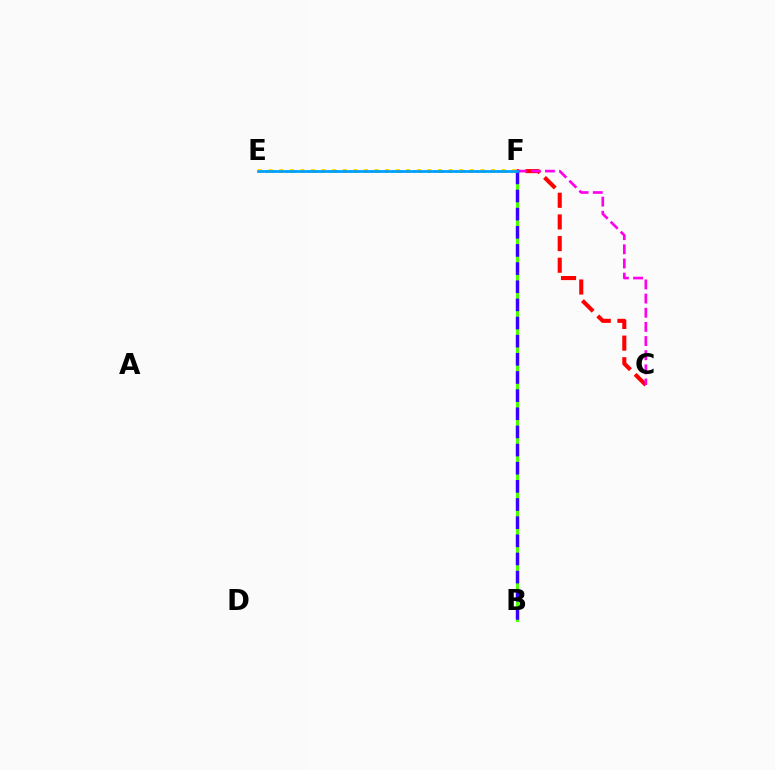{('B', 'F'): [{'color': '#4fff00', 'line_style': 'solid', 'thickness': 2.22}, {'color': '#3700ff', 'line_style': 'dashed', 'thickness': 2.47}], ('C', 'F'): [{'color': '#ff0000', 'line_style': 'dashed', 'thickness': 2.94}, {'color': '#ff00ed', 'line_style': 'dashed', 'thickness': 1.92}], ('E', 'F'): [{'color': '#00ff86', 'line_style': 'dotted', 'thickness': 1.91}, {'color': '#ffd500', 'line_style': 'dotted', 'thickness': 2.88}, {'color': '#009eff', 'line_style': 'solid', 'thickness': 1.96}]}